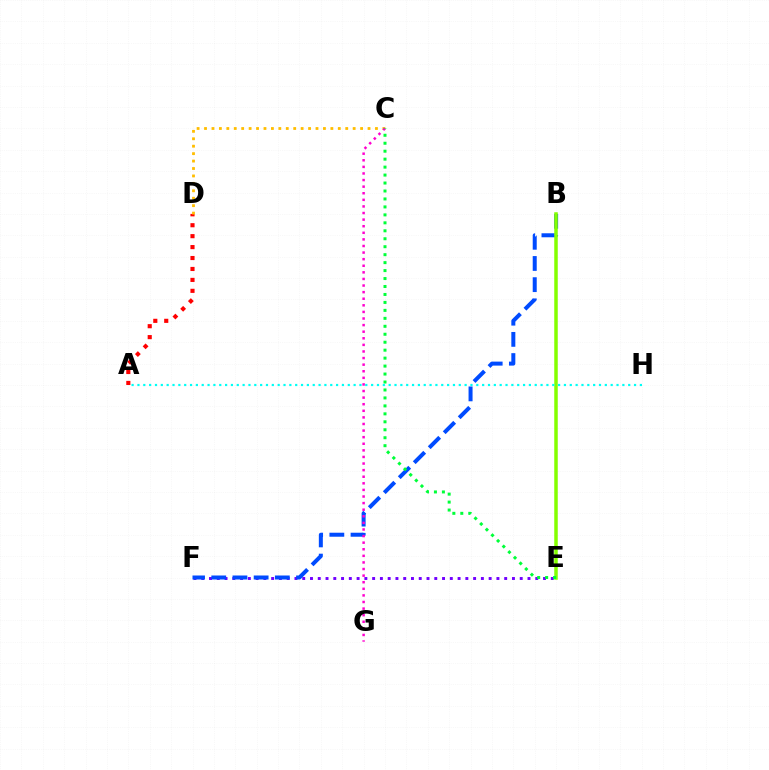{('A', 'D'): [{'color': '#ff0000', 'line_style': 'dotted', 'thickness': 2.97}], ('C', 'D'): [{'color': '#ffbd00', 'line_style': 'dotted', 'thickness': 2.02}], ('E', 'F'): [{'color': '#7200ff', 'line_style': 'dotted', 'thickness': 2.11}], ('B', 'F'): [{'color': '#004bff', 'line_style': 'dashed', 'thickness': 2.88}], ('C', 'G'): [{'color': '#ff00cf', 'line_style': 'dotted', 'thickness': 1.79}], ('B', 'E'): [{'color': '#84ff00', 'line_style': 'solid', 'thickness': 2.52}], ('A', 'H'): [{'color': '#00fff6', 'line_style': 'dotted', 'thickness': 1.59}], ('C', 'E'): [{'color': '#00ff39', 'line_style': 'dotted', 'thickness': 2.16}]}